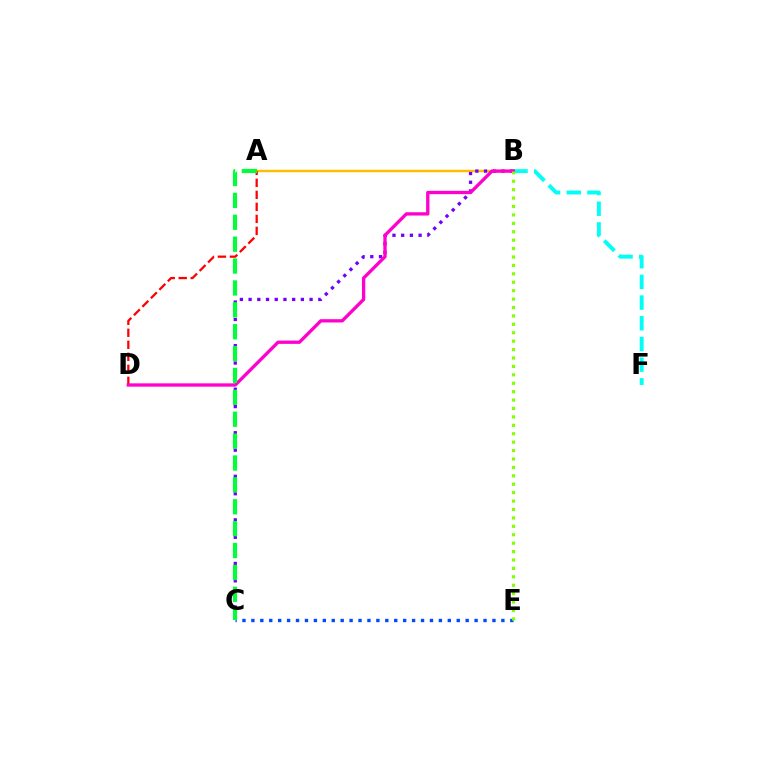{('C', 'E'): [{'color': '#004bff', 'line_style': 'dotted', 'thickness': 2.43}], ('A', 'B'): [{'color': '#ffbd00', 'line_style': 'solid', 'thickness': 1.76}], ('B', 'F'): [{'color': '#00fff6', 'line_style': 'dashed', 'thickness': 2.81}], ('A', 'D'): [{'color': '#ff0000', 'line_style': 'dashed', 'thickness': 1.63}], ('B', 'C'): [{'color': '#7200ff', 'line_style': 'dotted', 'thickness': 2.37}], ('B', 'D'): [{'color': '#ff00cf', 'line_style': 'solid', 'thickness': 2.39}], ('B', 'E'): [{'color': '#84ff00', 'line_style': 'dotted', 'thickness': 2.29}], ('A', 'C'): [{'color': '#00ff39', 'line_style': 'dashed', 'thickness': 2.97}]}